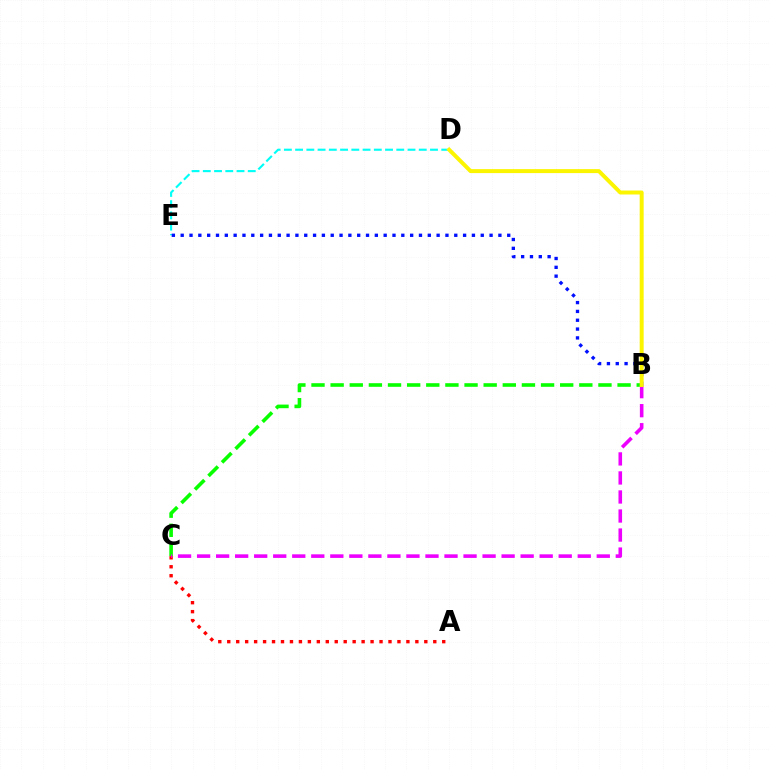{('B', 'C'): [{'color': '#08ff00', 'line_style': 'dashed', 'thickness': 2.6}, {'color': '#ee00ff', 'line_style': 'dashed', 'thickness': 2.59}], ('D', 'E'): [{'color': '#00fff6', 'line_style': 'dashed', 'thickness': 1.53}], ('A', 'C'): [{'color': '#ff0000', 'line_style': 'dotted', 'thickness': 2.43}], ('B', 'E'): [{'color': '#0010ff', 'line_style': 'dotted', 'thickness': 2.4}], ('B', 'D'): [{'color': '#fcf500', 'line_style': 'solid', 'thickness': 2.86}]}